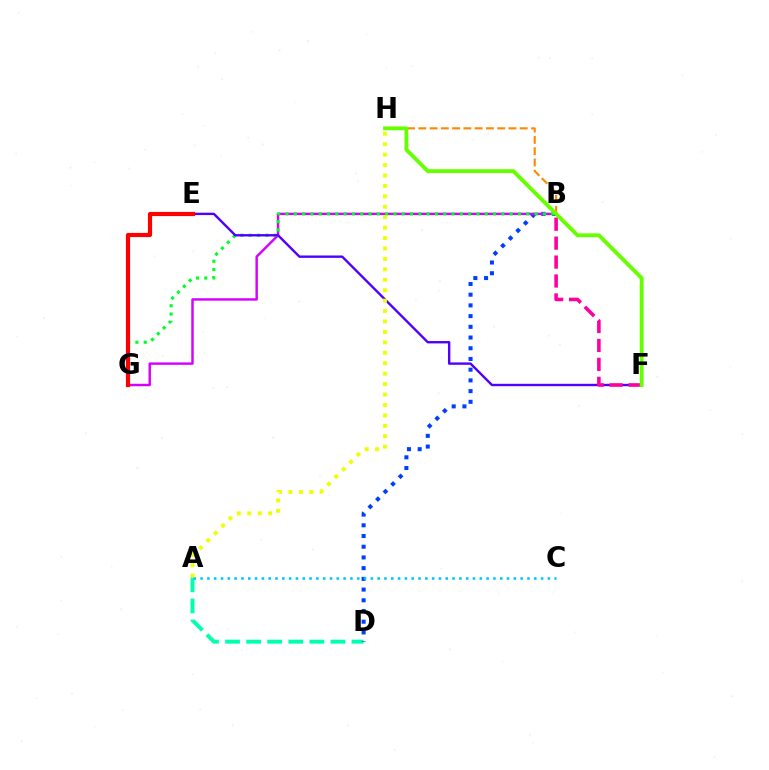{('A', 'D'): [{'color': '#00ffaf', 'line_style': 'dashed', 'thickness': 2.86}], ('B', 'D'): [{'color': '#003fff', 'line_style': 'dotted', 'thickness': 2.91}], ('B', 'H'): [{'color': '#ff8800', 'line_style': 'dashed', 'thickness': 1.53}], ('A', 'C'): [{'color': '#00c7ff', 'line_style': 'dotted', 'thickness': 1.85}], ('B', 'G'): [{'color': '#d600ff', 'line_style': 'solid', 'thickness': 1.75}, {'color': '#00ff27', 'line_style': 'dotted', 'thickness': 2.26}], ('E', 'F'): [{'color': '#4f00ff', 'line_style': 'solid', 'thickness': 1.72}], ('B', 'F'): [{'color': '#ff00a0', 'line_style': 'dashed', 'thickness': 2.57}], ('E', 'G'): [{'color': '#ff0000', 'line_style': 'solid', 'thickness': 3.0}], ('A', 'H'): [{'color': '#eeff00', 'line_style': 'dotted', 'thickness': 2.83}], ('F', 'H'): [{'color': '#66ff00', 'line_style': 'solid', 'thickness': 2.77}]}